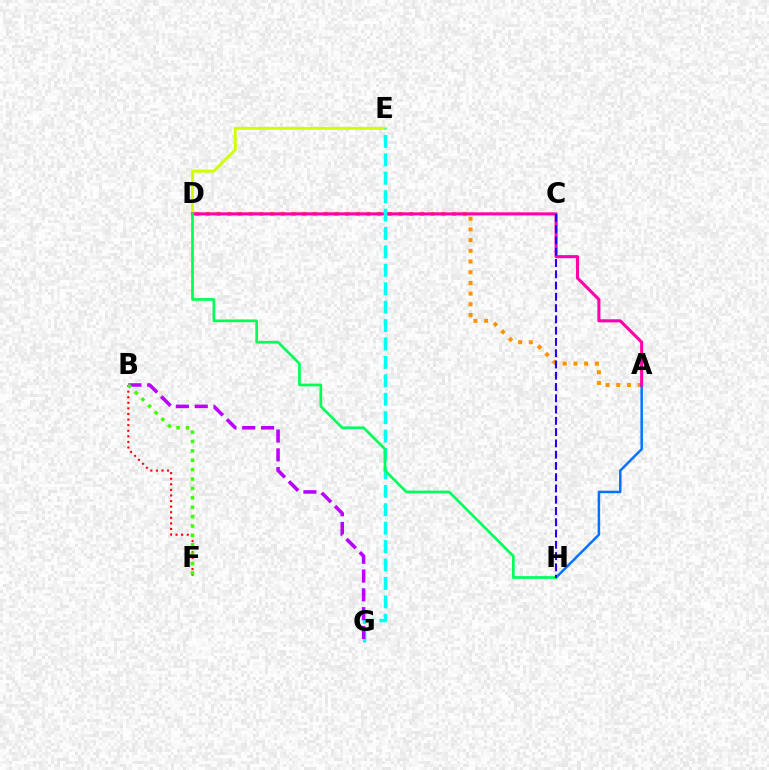{('A', 'D'): [{'color': '#ff9400', 'line_style': 'dotted', 'thickness': 2.91}, {'color': '#ff00ac', 'line_style': 'solid', 'thickness': 2.23}], ('D', 'E'): [{'color': '#d1ff00', 'line_style': 'solid', 'thickness': 2.09}], ('A', 'H'): [{'color': '#0074ff', 'line_style': 'solid', 'thickness': 1.8}], ('B', 'F'): [{'color': '#ff0000', 'line_style': 'dotted', 'thickness': 1.52}, {'color': '#3dff00', 'line_style': 'dotted', 'thickness': 2.55}], ('E', 'G'): [{'color': '#00fff6', 'line_style': 'dashed', 'thickness': 2.5}], ('D', 'H'): [{'color': '#00ff5c', 'line_style': 'solid', 'thickness': 1.95}], ('B', 'G'): [{'color': '#b900ff', 'line_style': 'dashed', 'thickness': 2.55}], ('C', 'H'): [{'color': '#2500ff', 'line_style': 'dashed', 'thickness': 1.53}]}